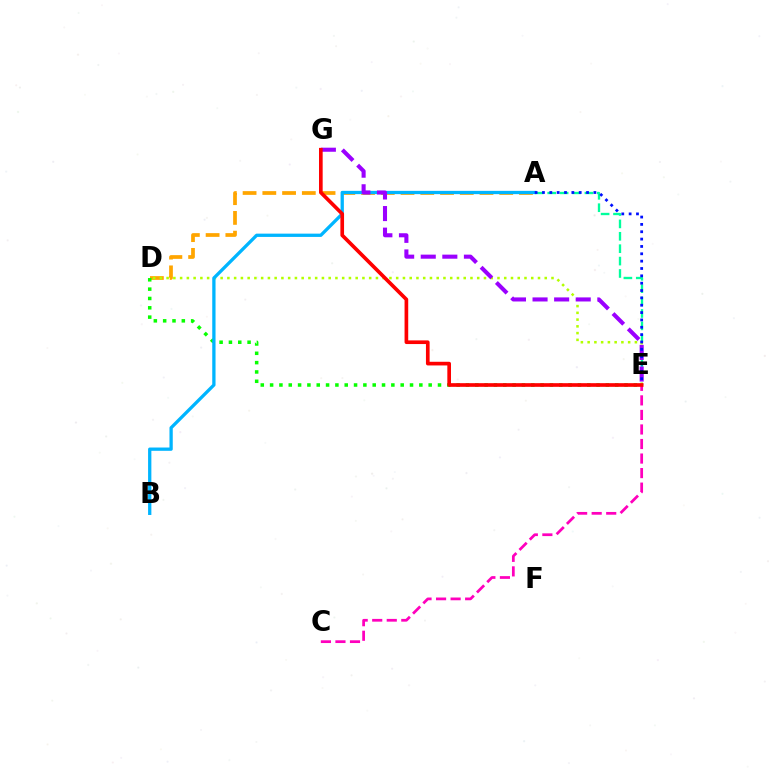{('A', 'E'): [{'color': '#00ff9d', 'line_style': 'dashed', 'thickness': 1.68}, {'color': '#0010ff', 'line_style': 'dotted', 'thickness': 2.0}], ('A', 'D'): [{'color': '#ffa500', 'line_style': 'dashed', 'thickness': 2.68}], ('D', 'E'): [{'color': '#08ff00', 'line_style': 'dotted', 'thickness': 2.53}, {'color': '#b3ff00', 'line_style': 'dotted', 'thickness': 1.83}], ('A', 'B'): [{'color': '#00b5ff', 'line_style': 'solid', 'thickness': 2.37}], ('E', 'G'): [{'color': '#9b00ff', 'line_style': 'dashed', 'thickness': 2.93}, {'color': '#ff0000', 'line_style': 'solid', 'thickness': 2.64}], ('C', 'E'): [{'color': '#ff00bd', 'line_style': 'dashed', 'thickness': 1.98}]}